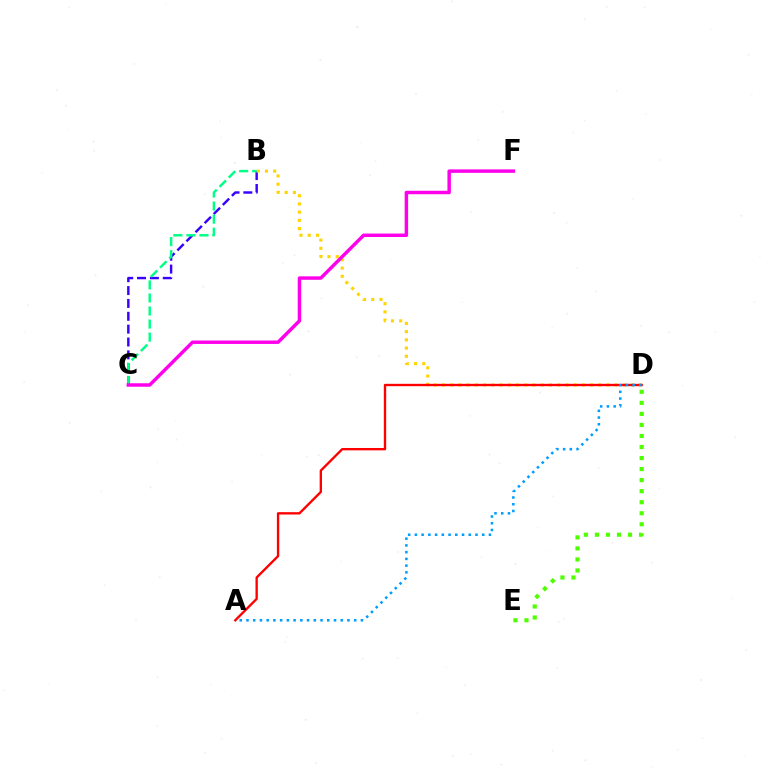{('B', 'C'): [{'color': '#3700ff', 'line_style': 'dashed', 'thickness': 1.75}, {'color': '#00ff86', 'line_style': 'dashed', 'thickness': 1.77}], ('B', 'D'): [{'color': '#ffd500', 'line_style': 'dotted', 'thickness': 2.24}], ('D', 'E'): [{'color': '#4fff00', 'line_style': 'dotted', 'thickness': 3.0}], ('A', 'D'): [{'color': '#ff0000', 'line_style': 'solid', 'thickness': 1.69}, {'color': '#009eff', 'line_style': 'dotted', 'thickness': 1.83}], ('C', 'F'): [{'color': '#ff00ed', 'line_style': 'solid', 'thickness': 2.49}]}